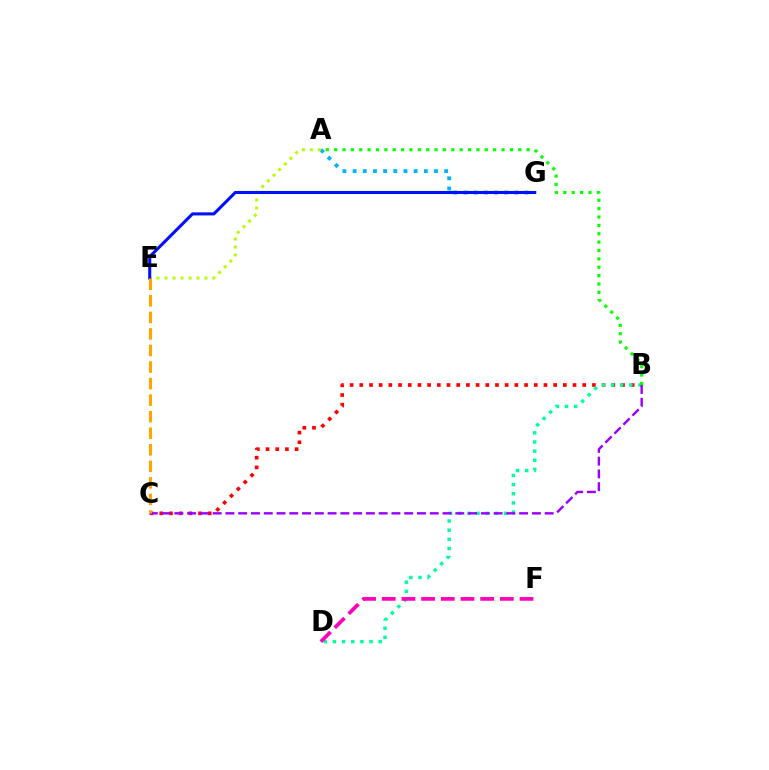{('B', 'C'): [{'color': '#ff0000', 'line_style': 'dotted', 'thickness': 2.63}, {'color': '#9b00ff', 'line_style': 'dashed', 'thickness': 1.73}], ('A', 'G'): [{'color': '#00b5ff', 'line_style': 'dotted', 'thickness': 2.76}], ('B', 'D'): [{'color': '#00ff9d', 'line_style': 'dotted', 'thickness': 2.48}], ('D', 'F'): [{'color': '#ff00bd', 'line_style': 'dashed', 'thickness': 2.67}], ('A', 'B'): [{'color': '#08ff00', 'line_style': 'dotted', 'thickness': 2.27}], ('A', 'E'): [{'color': '#b3ff00', 'line_style': 'dotted', 'thickness': 2.17}], ('E', 'G'): [{'color': '#0010ff', 'line_style': 'solid', 'thickness': 2.21}], ('C', 'E'): [{'color': '#ffa500', 'line_style': 'dashed', 'thickness': 2.25}]}